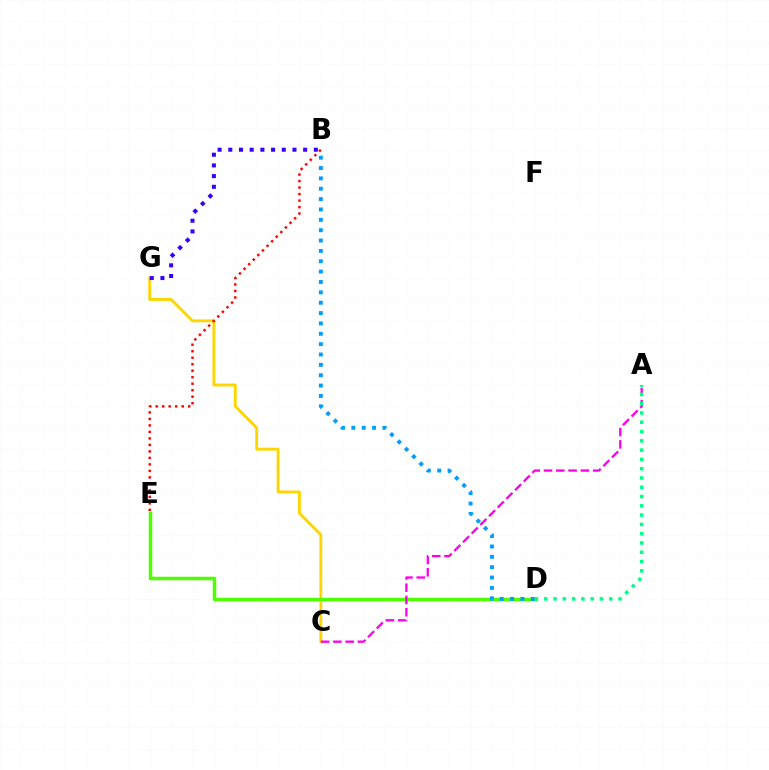{('C', 'G'): [{'color': '#ffd500', 'line_style': 'solid', 'thickness': 2.06}], ('B', 'G'): [{'color': '#3700ff', 'line_style': 'dotted', 'thickness': 2.91}], ('D', 'E'): [{'color': '#4fff00', 'line_style': 'solid', 'thickness': 2.52}], ('B', 'D'): [{'color': '#009eff', 'line_style': 'dotted', 'thickness': 2.81}], ('B', 'E'): [{'color': '#ff0000', 'line_style': 'dotted', 'thickness': 1.77}], ('A', 'C'): [{'color': '#ff00ed', 'line_style': 'dashed', 'thickness': 1.67}], ('A', 'D'): [{'color': '#00ff86', 'line_style': 'dotted', 'thickness': 2.52}]}